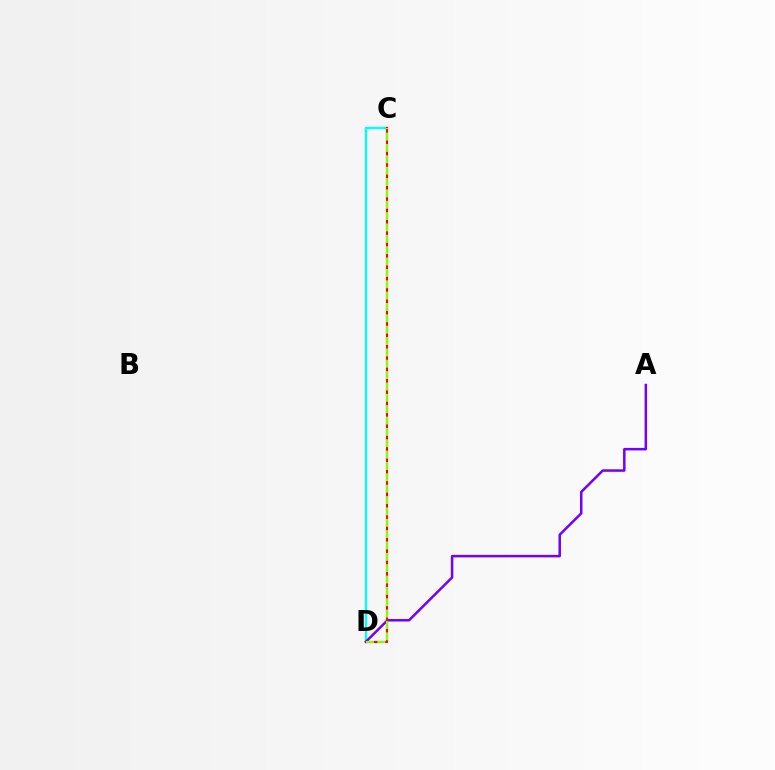{('C', 'D'): [{'color': '#00fff6', 'line_style': 'solid', 'thickness': 1.71}, {'color': '#ff0000', 'line_style': 'solid', 'thickness': 1.53}, {'color': '#84ff00', 'line_style': 'dashed', 'thickness': 1.54}], ('A', 'D'): [{'color': '#7200ff', 'line_style': 'solid', 'thickness': 1.8}]}